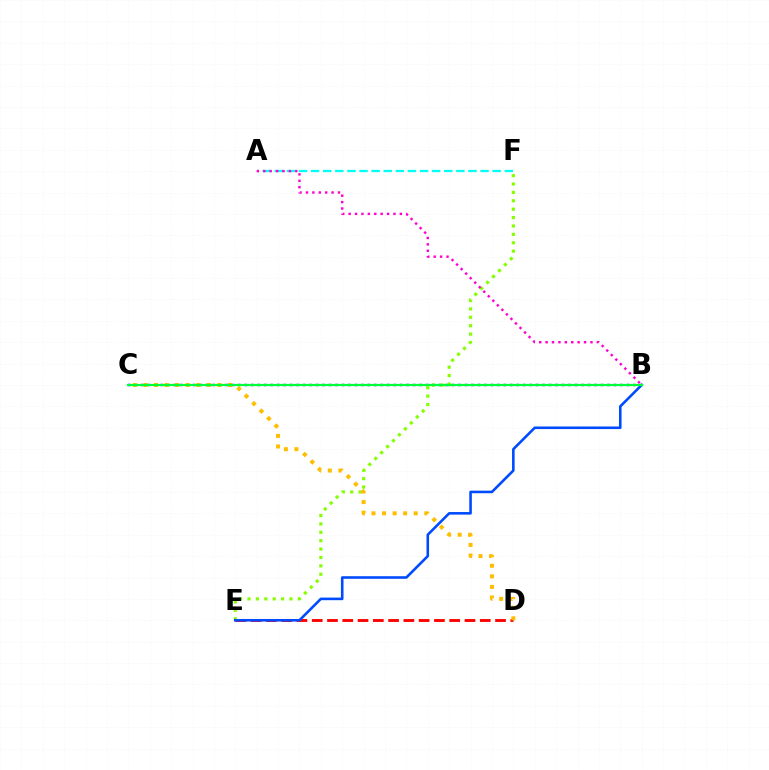{('B', 'C'): [{'color': '#7200ff', 'line_style': 'dotted', 'thickness': 1.76}, {'color': '#00ff39', 'line_style': 'solid', 'thickness': 1.62}], ('A', 'F'): [{'color': '#00fff6', 'line_style': 'dashed', 'thickness': 1.64}], ('E', 'F'): [{'color': '#84ff00', 'line_style': 'dotted', 'thickness': 2.28}], ('D', 'E'): [{'color': '#ff0000', 'line_style': 'dashed', 'thickness': 2.08}], ('B', 'E'): [{'color': '#004bff', 'line_style': 'solid', 'thickness': 1.87}], ('C', 'D'): [{'color': '#ffbd00', 'line_style': 'dotted', 'thickness': 2.87}], ('A', 'B'): [{'color': '#ff00cf', 'line_style': 'dotted', 'thickness': 1.74}]}